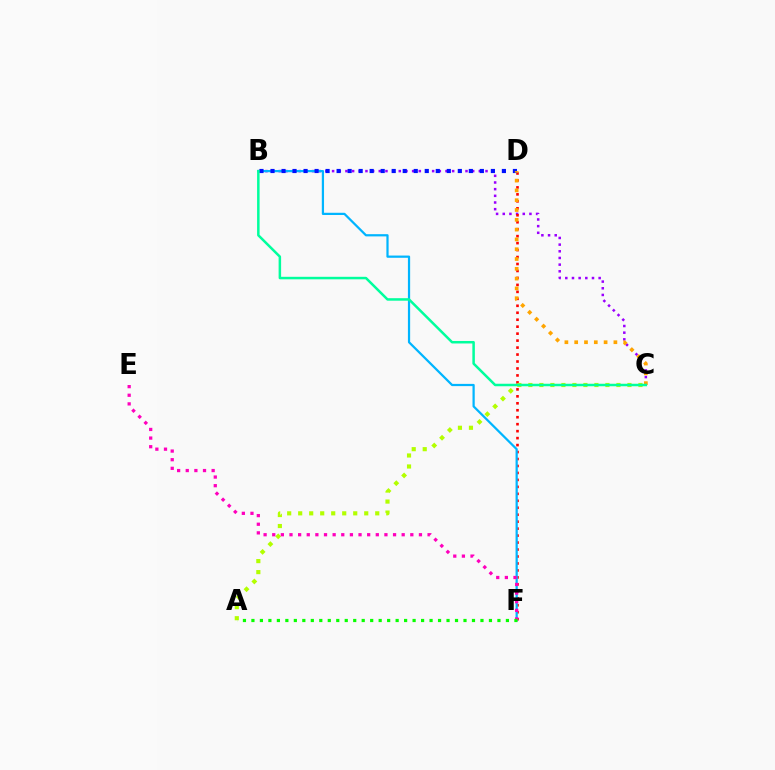{('B', 'C'): [{'color': '#9b00ff', 'line_style': 'dotted', 'thickness': 1.81}, {'color': '#00ff9d', 'line_style': 'solid', 'thickness': 1.8}], ('D', 'F'): [{'color': '#ff0000', 'line_style': 'dotted', 'thickness': 1.89}], ('B', 'F'): [{'color': '#00b5ff', 'line_style': 'solid', 'thickness': 1.6}], ('B', 'D'): [{'color': '#0010ff', 'line_style': 'dotted', 'thickness': 2.99}], ('C', 'D'): [{'color': '#ffa500', 'line_style': 'dotted', 'thickness': 2.66}], ('A', 'C'): [{'color': '#b3ff00', 'line_style': 'dotted', 'thickness': 2.99}], ('E', 'F'): [{'color': '#ff00bd', 'line_style': 'dotted', 'thickness': 2.34}], ('A', 'F'): [{'color': '#08ff00', 'line_style': 'dotted', 'thickness': 2.3}]}